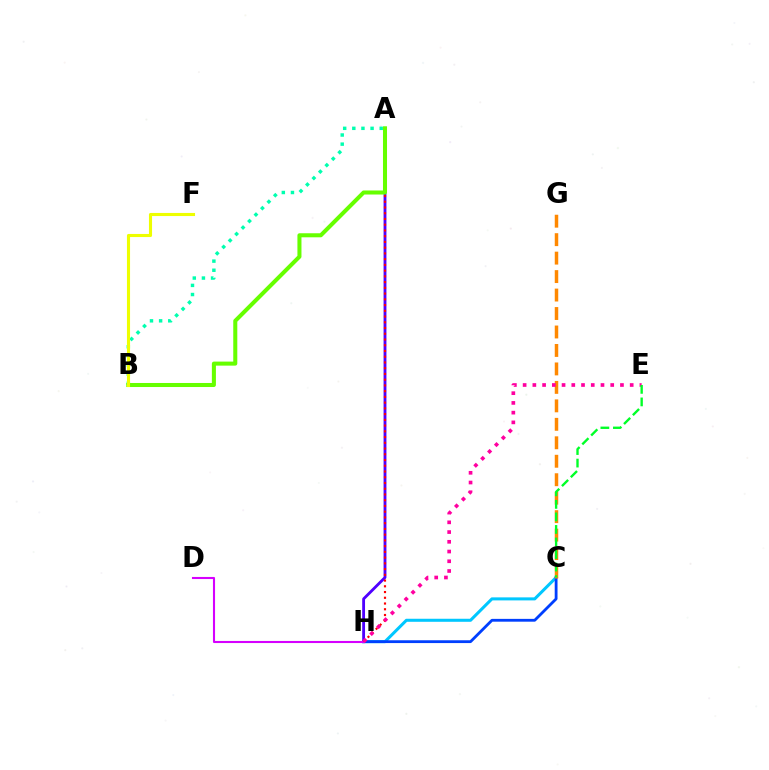{('C', 'H'): [{'color': '#00c7ff', 'line_style': 'solid', 'thickness': 2.19}, {'color': '#003fff', 'line_style': 'solid', 'thickness': 2.02}], ('A', 'H'): [{'color': '#4f00ff', 'line_style': 'solid', 'thickness': 2.04}, {'color': '#ff0000', 'line_style': 'dotted', 'thickness': 1.56}], ('D', 'H'): [{'color': '#d600ff', 'line_style': 'solid', 'thickness': 1.51}], ('C', 'G'): [{'color': '#ff8800', 'line_style': 'dashed', 'thickness': 2.51}], ('E', 'H'): [{'color': '#ff00a0', 'line_style': 'dotted', 'thickness': 2.64}], ('A', 'B'): [{'color': '#00ffaf', 'line_style': 'dotted', 'thickness': 2.48}, {'color': '#66ff00', 'line_style': 'solid', 'thickness': 2.91}], ('C', 'E'): [{'color': '#00ff27', 'line_style': 'dashed', 'thickness': 1.7}], ('B', 'F'): [{'color': '#eeff00', 'line_style': 'solid', 'thickness': 2.23}]}